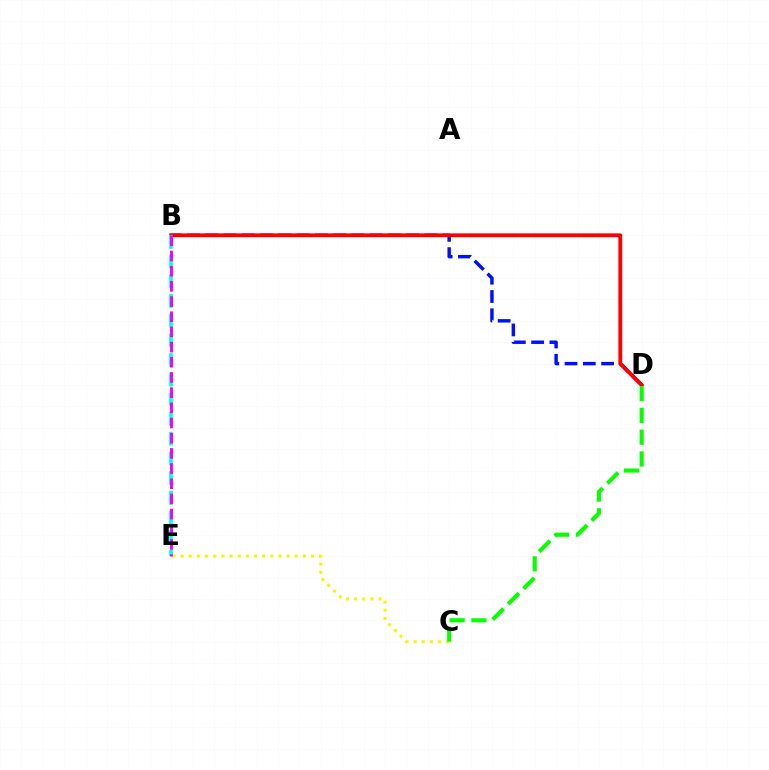{('B', 'D'): [{'color': '#0010ff', 'line_style': 'dashed', 'thickness': 2.48}, {'color': '#ff0000', 'line_style': 'solid', 'thickness': 2.78}], ('B', 'E'): [{'color': '#00fff6', 'line_style': 'dashed', 'thickness': 2.67}, {'color': '#ee00ff', 'line_style': 'dashed', 'thickness': 2.06}], ('C', 'E'): [{'color': '#fcf500', 'line_style': 'dotted', 'thickness': 2.21}], ('C', 'D'): [{'color': '#08ff00', 'line_style': 'dashed', 'thickness': 2.96}]}